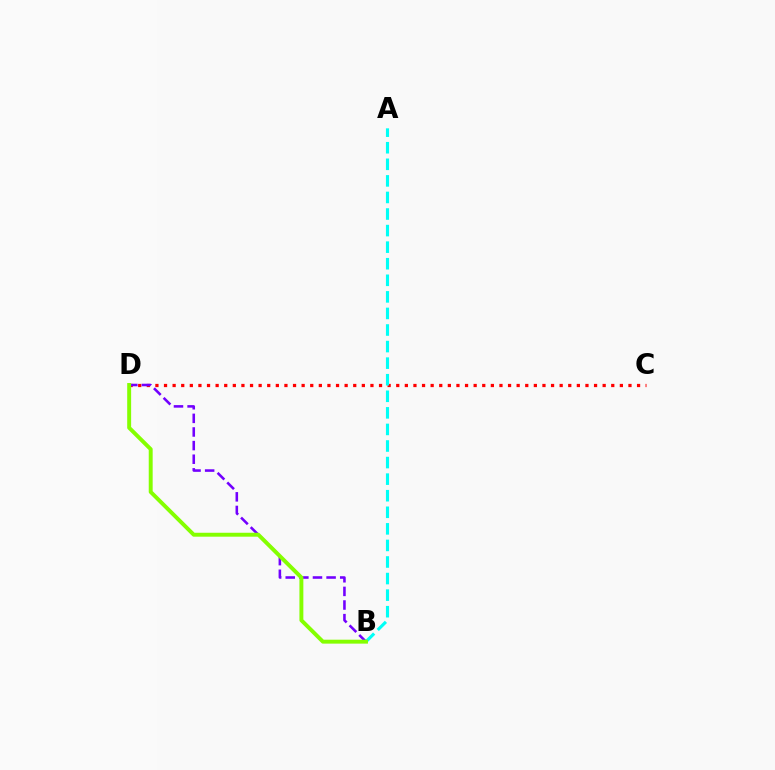{('C', 'D'): [{'color': '#ff0000', 'line_style': 'dotted', 'thickness': 2.34}], ('B', 'D'): [{'color': '#7200ff', 'line_style': 'dashed', 'thickness': 1.85}, {'color': '#84ff00', 'line_style': 'solid', 'thickness': 2.83}], ('A', 'B'): [{'color': '#00fff6', 'line_style': 'dashed', 'thickness': 2.25}]}